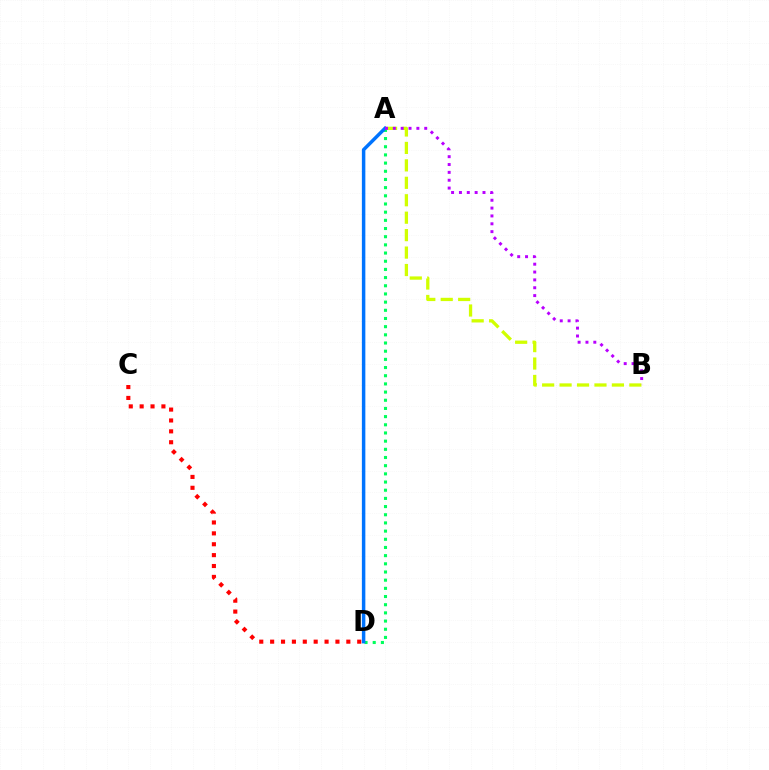{('C', 'D'): [{'color': '#ff0000', 'line_style': 'dotted', 'thickness': 2.96}], ('A', 'D'): [{'color': '#00ff5c', 'line_style': 'dotted', 'thickness': 2.22}, {'color': '#0074ff', 'line_style': 'solid', 'thickness': 2.5}], ('A', 'B'): [{'color': '#d1ff00', 'line_style': 'dashed', 'thickness': 2.37}, {'color': '#b900ff', 'line_style': 'dotted', 'thickness': 2.13}]}